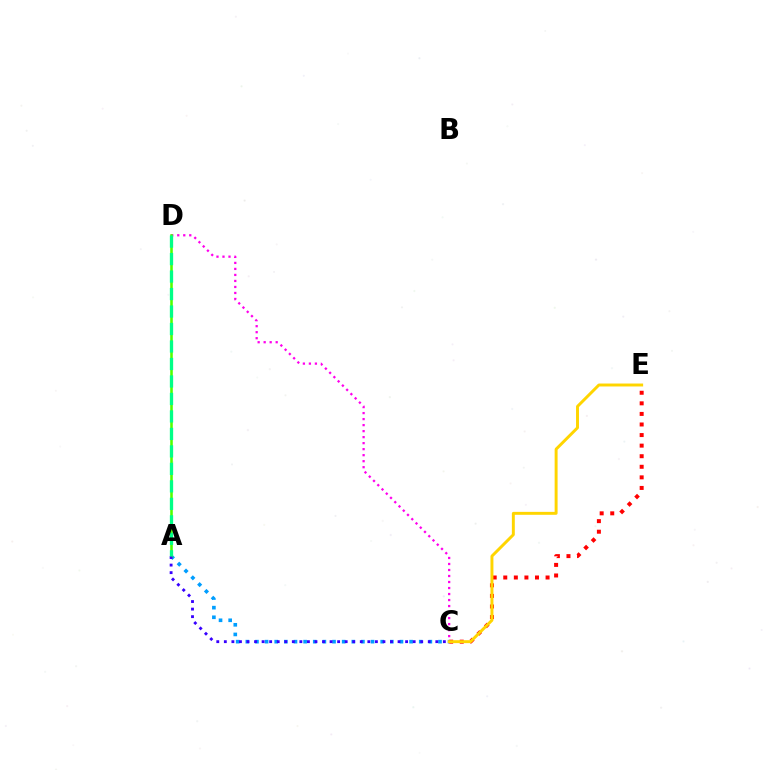{('C', 'E'): [{'color': '#ff0000', 'line_style': 'dotted', 'thickness': 2.87}, {'color': '#ffd500', 'line_style': 'solid', 'thickness': 2.12}], ('C', 'D'): [{'color': '#ff00ed', 'line_style': 'dotted', 'thickness': 1.63}], ('A', 'C'): [{'color': '#009eff', 'line_style': 'dotted', 'thickness': 2.62}, {'color': '#3700ff', 'line_style': 'dotted', 'thickness': 2.05}], ('A', 'D'): [{'color': '#4fff00', 'line_style': 'solid', 'thickness': 1.85}, {'color': '#00ff86', 'line_style': 'dashed', 'thickness': 2.38}]}